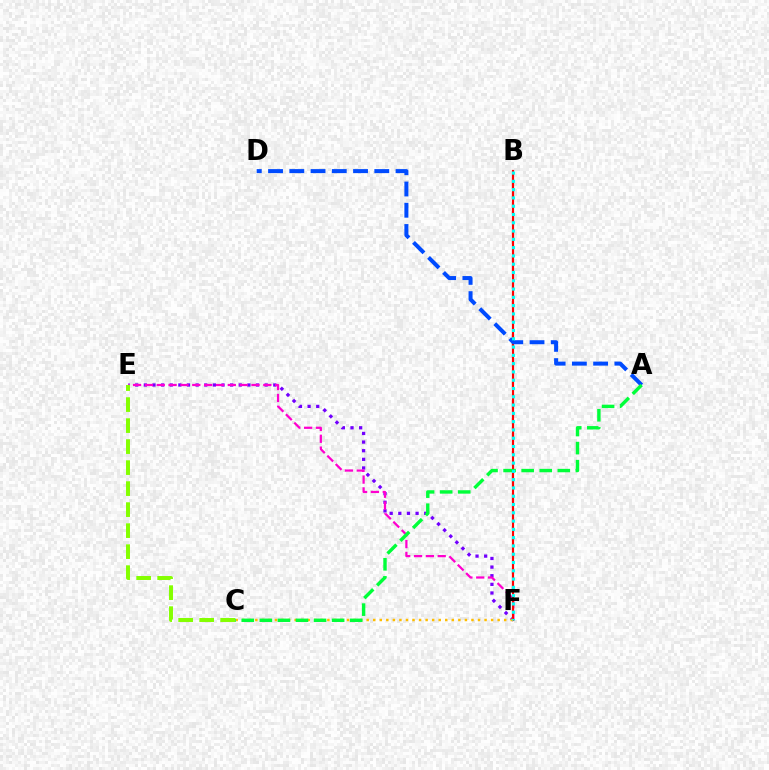{('E', 'F'): [{'color': '#7200ff', 'line_style': 'dotted', 'thickness': 2.34}, {'color': '#ff00cf', 'line_style': 'dashed', 'thickness': 1.61}], ('B', 'F'): [{'color': '#ff0000', 'line_style': 'solid', 'thickness': 1.57}, {'color': '#00fff6', 'line_style': 'dotted', 'thickness': 2.25}], ('C', 'E'): [{'color': '#84ff00', 'line_style': 'dashed', 'thickness': 2.85}], ('C', 'F'): [{'color': '#ffbd00', 'line_style': 'dotted', 'thickness': 1.78}], ('A', 'D'): [{'color': '#004bff', 'line_style': 'dashed', 'thickness': 2.89}], ('A', 'C'): [{'color': '#00ff39', 'line_style': 'dashed', 'thickness': 2.46}]}